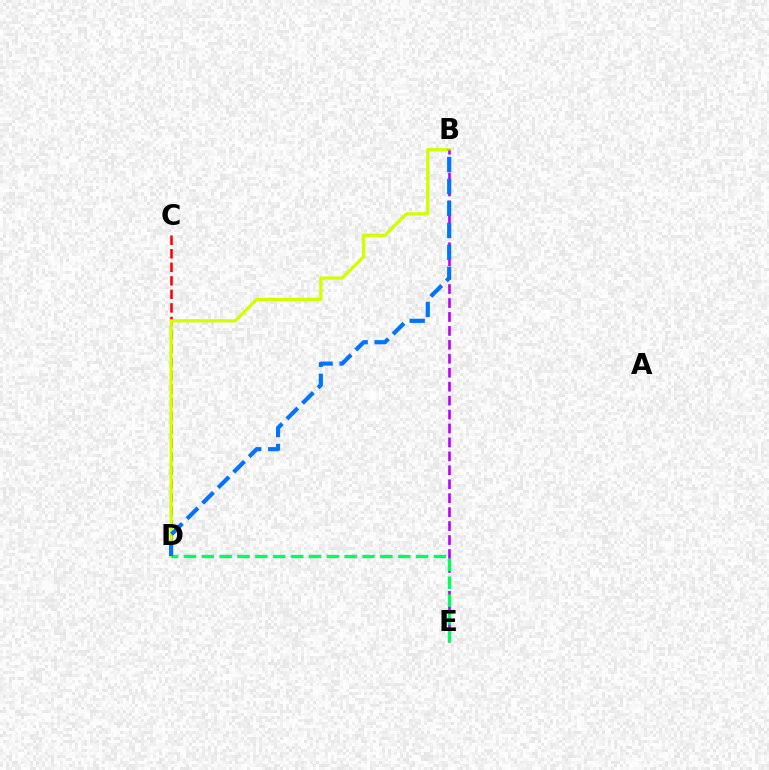{('C', 'D'): [{'color': '#ff0000', 'line_style': 'dashed', 'thickness': 1.84}], ('B', 'D'): [{'color': '#d1ff00', 'line_style': 'solid', 'thickness': 2.35}, {'color': '#0074ff', 'line_style': 'dashed', 'thickness': 2.98}], ('B', 'E'): [{'color': '#b900ff', 'line_style': 'dashed', 'thickness': 1.89}], ('D', 'E'): [{'color': '#00ff5c', 'line_style': 'dashed', 'thickness': 2.43}]}